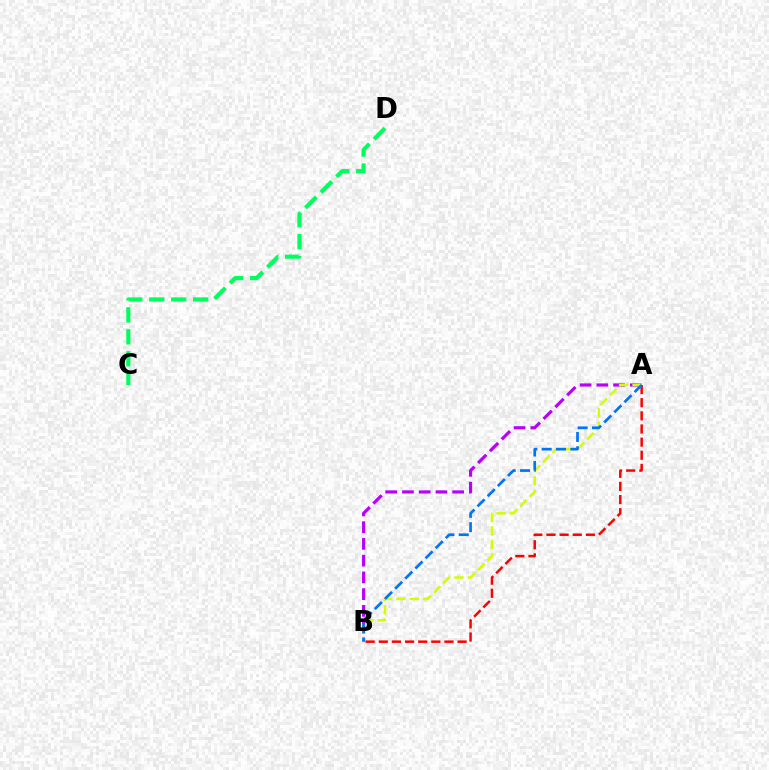{('C', 'D'): [{'color': '#00ff5c', 'line_style': 'dashed', 'thickness': 2.98}], ('A', 'B'): [{'color': '#b900ff', 'line_style': 'dashed', 'thickness': 2.28}, {'color': '#d1ff00', 'line_style': 'dashed', 'thickness': 1.82}, {'color': '#ff0000', 'line_style': 'dashed', 'thickness': 1.78}, {'color': '#0074ff', 'line_style': 'dashed', 'thickness': 1.95}]}